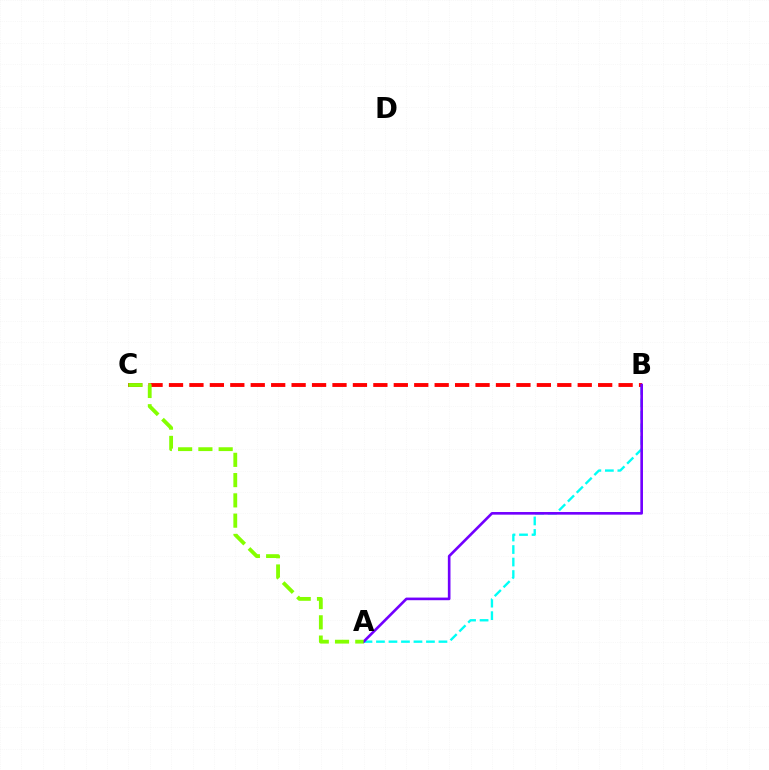{('A', 'B'): [{'color': '#00fff6', 'line_style': 'dashed', 'thickness': 1.7}, {'color': '#7200ff', 'line_style': 'solid', 'thickness': 1.9}], ('B', 'C'): [{'color': '#ff0000', 'line_style': 'dashed', 'thickness': 2.78}], ('A', 'C'): [{'color': '#84ff00', 'line_style': 'dashed', 'thickness': 2.75}]}